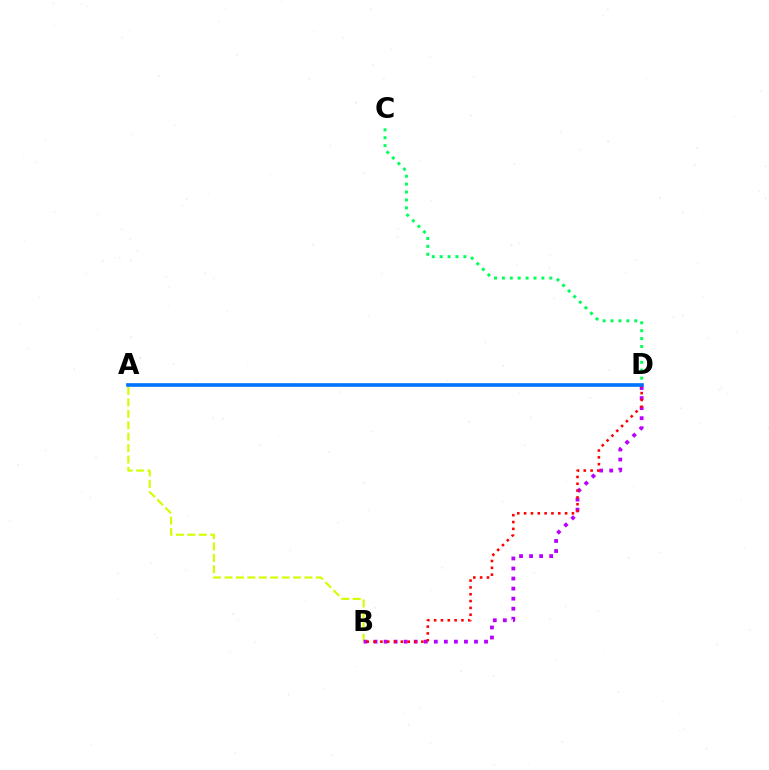{('C', 'D'): [{'color': '#00ff5c', 'line_style': 'dotted', 'thickness': 2.15}], ('A', 'B'): [{'color': '#d1ff00', 'line_style': 'dashed', 'thickness': 1.55}], ('B', 'D'): [{'color': '#b900ff', 'line_style': 'dotted', 'thickness': 2.73}, {'color': '#ff0000', 'line_style': 'dotted', 'thickness': 1.86}], ('A', 'D'): [{'color': '#0074ff', 'line_style': 'solid', 'thickness': 2.63}]}